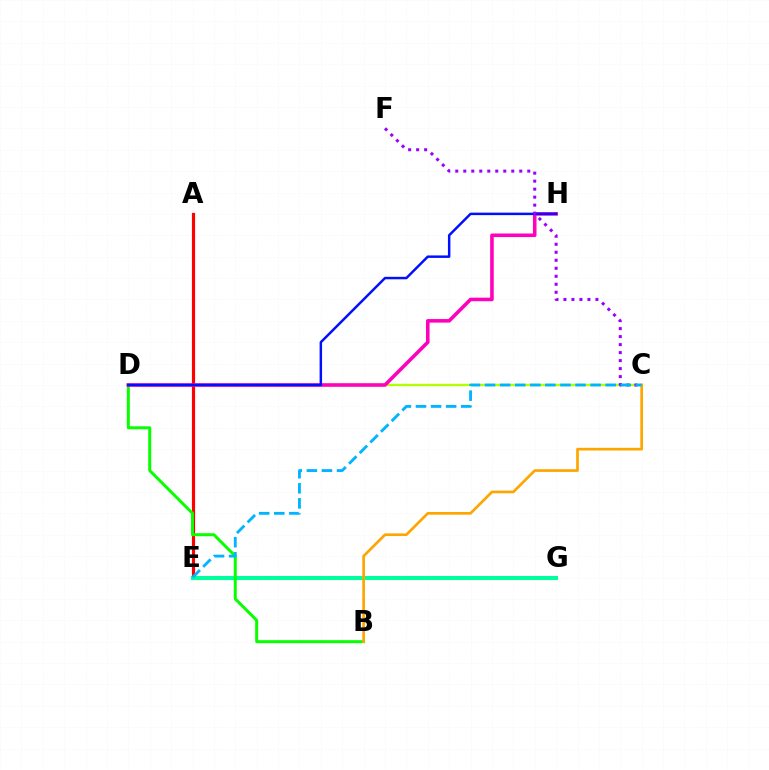{('A', 'E'): [{'color': '#ff0000', 'line_style': 'solid', 'thickness': 2.28}], ('C', 'D'): [{'color': '#b3ff00', 'line_style': 'solid', 'thickness': 1.7}], ('E', 'G'): [{'color': '#00ff9d', 'line_style': 'solid', 'thickness': 2.93}], ('B', 'D'): [{'color': '#08ff00', 'line_style': 'solid', 'thickness': 2.15}], ('D', 'H'): [{'color': '#ff00bd', 'line_style': 'solid', 'thickness': 2.56}, {'color': '#0010ff', 'line_style': 'solid', 'thickness': 1.78}], ('B', 'C'): [{'color': '#ffa500', 'line_style': 'solid', 'thickness': 1.93}], ('C', 'F'): [{'color': '#9b00ff', 'line_style': 'dotted', 'thickness': 2.17}], ('C', 'E'): [{'color': '#00b5ff', 'line_style': 'dashed', 'thickness': 2.05}]}